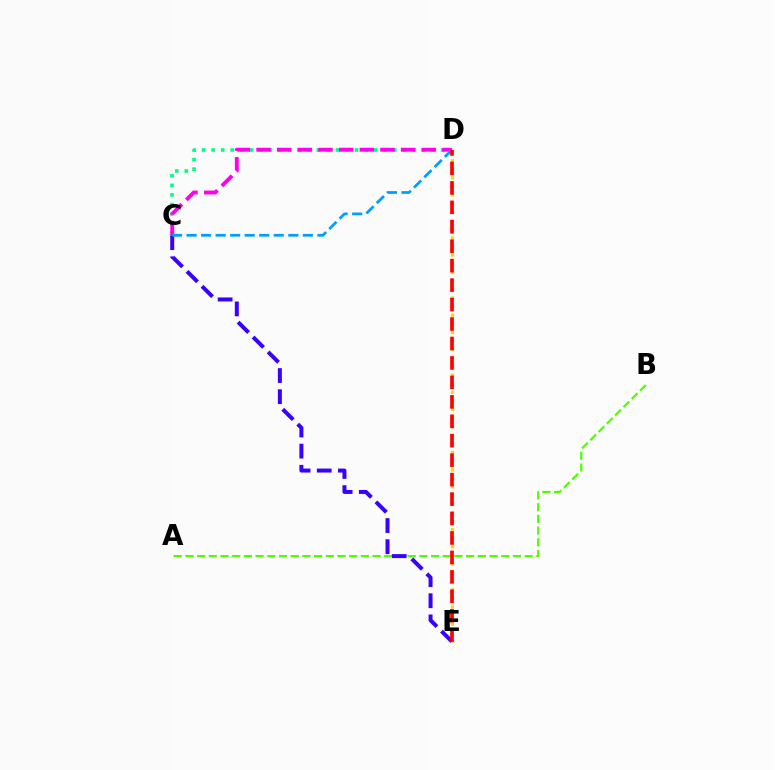{('A', 'B'): [{'color': '#4fff00', 'line_style': 'dashed', 'thickness': 1.59}], ('C', 'E'): [{'color': '#3700ff', 'line_style': 'dashed', 'thickness': 2.87}], ('C', 'D'): [{'color': '#00ff86', 'line_style': 'dotted', 'thickness': 2.6}, {'color': '#ff00ed', 'line_style': 'dashed', 'thickness': 2.81}, {'color': '#009eff', 'line_style': 'dashed', 'thickness': 1.97}], ('D', 'E'): [{'color': '#ffd500', 'line_style': 'dotted', 'thickness': 2.33}, {'color': '#ff0000', 'line_style': 'dashed', 'thickness': 2.64}]}